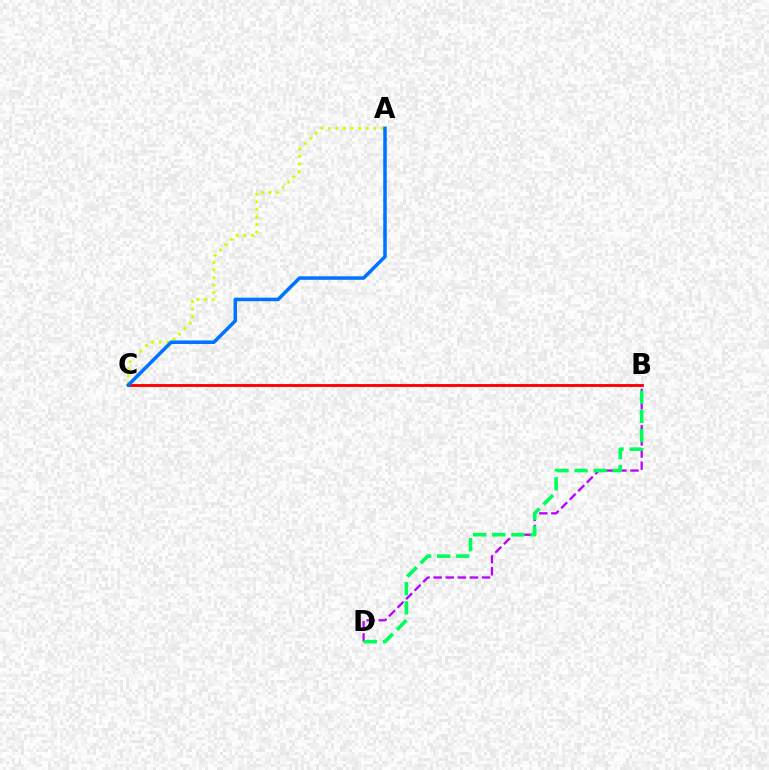{('A', 'C'): [{'color': '#d1ff00', 'line_style': 'dotted', 'thickness': 2.06}, {'color': '#0074ff', 'line_style': 'solid', 'thickness': 2.54}], ('B', 'D'): [{'color': '#b900ff', 'line_style': 'dashed', 'thickness': 1.64}, {'color': '#00ff5c', 'line_style': 'dashed', 'thickness': 2.6}], ('B', 'C'): [{'color': '#ff0000', 'line_style': 'solid', 'thickness': 2.06}]}